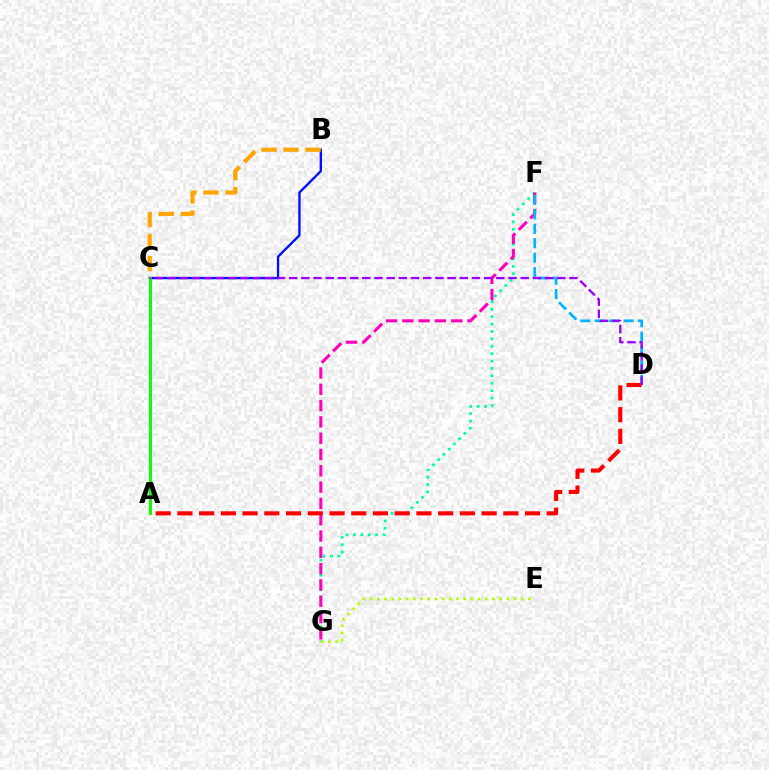{('F', 'G'): [{'color': '#00ff9d', 'line_style': 'dotted', 'thickness': 2.01}, {'color': '#ff00bd', 'line_style': 'dashed', 'thickness': 2.21}], ('B', 'C'): [{'color': '#0010ff', 'line_style': 'solid', 'thickness': 1.7}, {'color': '#ffa500', 'line_style': 'dashed', 'thickness': 3.0}], ('D', 'F'): [{'color': '#00b5ff', 'line_style': 'dashed', 'thickness': 1.96}], ('A', 'D'): [{'color': '#ff0000', 'line_style': 'dashed', 'thickness': 2.95}], ('A', 'C'): [{'color': '#08ff00', 'line_style': 'solid', 'thickness': 2.13}], ('C', 'D'): [{'color': '#9b00ff', 'line_style': 'dashed', 'thickness': 1.66}], ('E', 'G'): [{'color': '#b3ff00', 'line_style': 'dotted', 'thickness': 1.96}]}